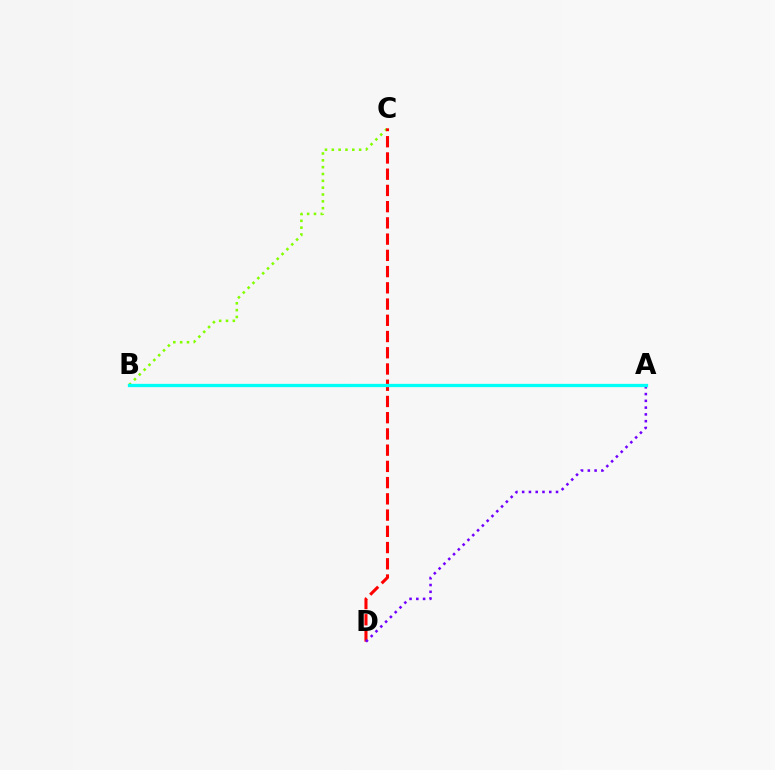{('B', 'C'): [{'color': '#84ff00', 'line_style': 'dotted', 'thickness': 1.86}], ('C', 'D'): [{'color': '#ff0000', 'line_style': 'dashed', 'thickness': 2.21}], ('A', 'D'): [{'color': '#7200ff', 'line_style': 'dotted', 'thickness': 1.84}], ('A', 'B'): [{'color': '#00fff6', 'line_style': 'solid', 'thickness': 2.37}]}